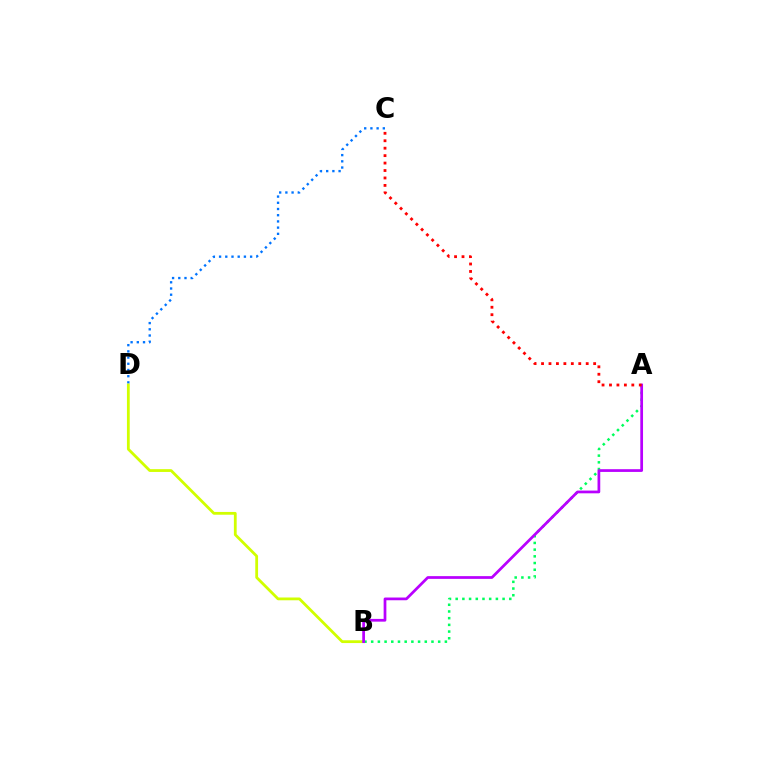{('C', 'D'): [{'color': '#0074ff', 'line_style': 'dotted', 'thickness': 1.69}], ('A', 'B'): [{'color': '#00ff5c', 'line_style': 'dotted', 'thickness': 1.82}, {'color': '#b900ff', 'line_style': 'solid', 'thickness': 1.97}], ('B', 'D'): [{'color': '#d1ff00', 'line_style': 'solid', 'thickness': 2.01}], ('A', 'C'): [{'color': '#ff0000', 'line_style': 'dotted', 'thickness': 2.02}]}